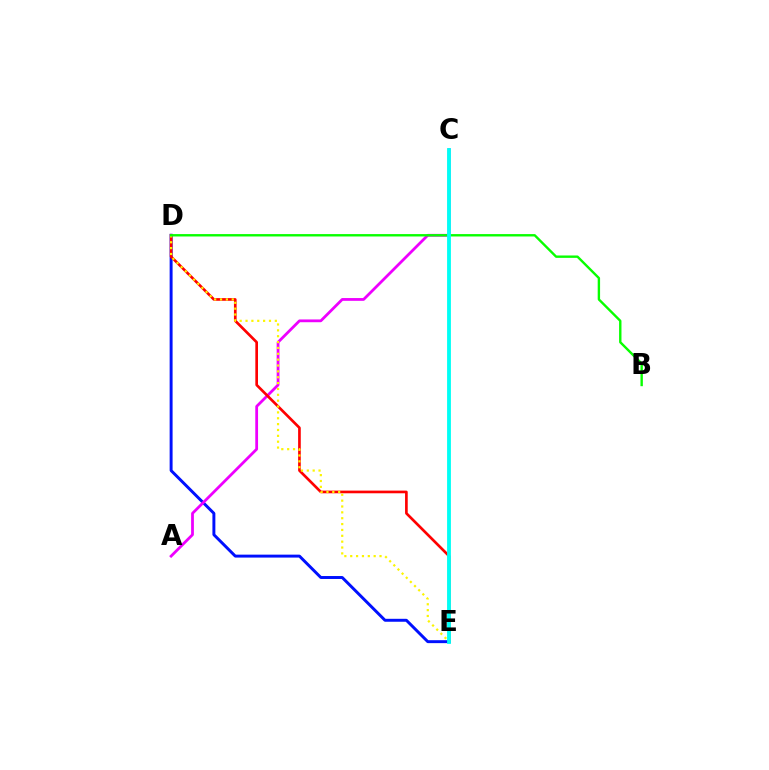{('D', 'E'): [{'color': '#0010ff', 'line_style': 'solid', 'thickness': 2.12}, {'color': '#ff0000', 'line_style': 'solid', 'thickness': 1.92}, {'color': '#fcf500', 'line_style': 'dotted', 'thickness': 1.59}], ('A', 'C'): [{'color': '#ee00ff', 'line_style': 'solid', 'thickness': 2.0}], ('B', 'D'): [{'color': '#08ff00', 'line_style': 'solid', 'thickness': 1.72}], ('C', 'E'): [{'color': '#00fff6', 'line_style': 'solid', 'thickness': 2.75}]}